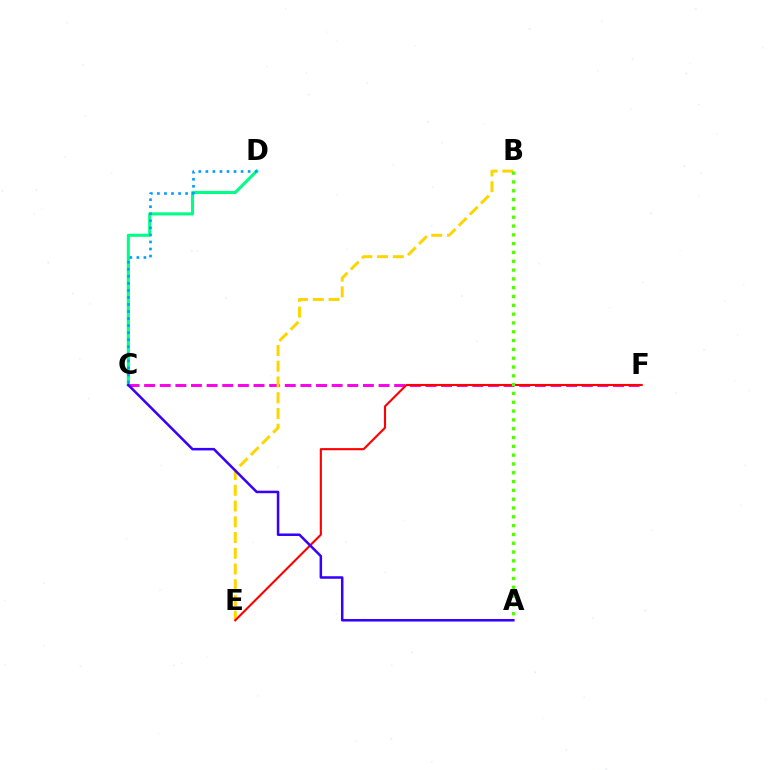{('C', 'F'): [{'color': '#ff00ed', 'line_style': 'dashed', 'thickness': 2.12}], ('B', 'E'): [{'color': '#ffd500', 'line_style': 'dashed', 'thickness': 2.14}], ('E', 'F'): [{'color': '#ff0000', 'line_style': 'solid', 'thickness': 1.53}], ('C', 'D'): [{'color': '#00ff86', 'line_style': 'solid', 'thickness': 2.21}, {'color': '#009eff', 'line_style': 'dotted', 'thickness': 1.91}], ('A', 'C'): [{'color': '#3700ff', 'line_style': 'solid', 'thickness': 1.81}], ('A', 'B'): [{'color': '#4fff00', 'line_style': 'dotted', 'thickness': 2.39}]}